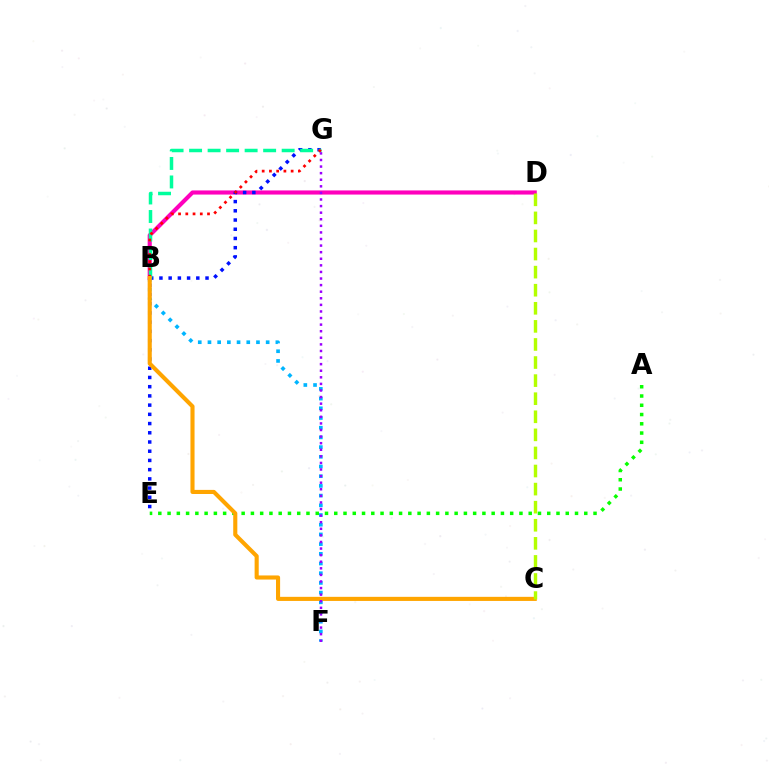{('A', 'E'): [{'color': '#08ff00', 'line_style': 'dotted', 'thickness': 2.52}], ('B', 'D'): [{'color': '#ff00bd', 'line_style': 'solid', 'thickness': 2.97}], ('E', 'G'): [{'color': '#0010ff', 'line_style': 'dotted', 'thickness': 2.5}], ('B', 'G'): [{'color': '#00ff9d', 'line_style': 'dashed', 'thickness': 2.52}, {'color': '#ff0000', 'line_style': 'dotted', 'thickness': 1.97}], ('B', 'F'): [{'color': '#00b5ff', 'line_style': 'dotted', 'thickness': 2.64}], ('B', 'C'): [{'color': '#ffa500', 'line_style': 'solid', 'thickness': 2.95}], ('C', 'D'): [{'color': '#b3ff00', 'line_style': 'dashed', 'thickness': 2.46}], ('F', 'G'): [{'color': '#9b00ff', 'line_style': 'dotted', 'thickness': 1.79}]}